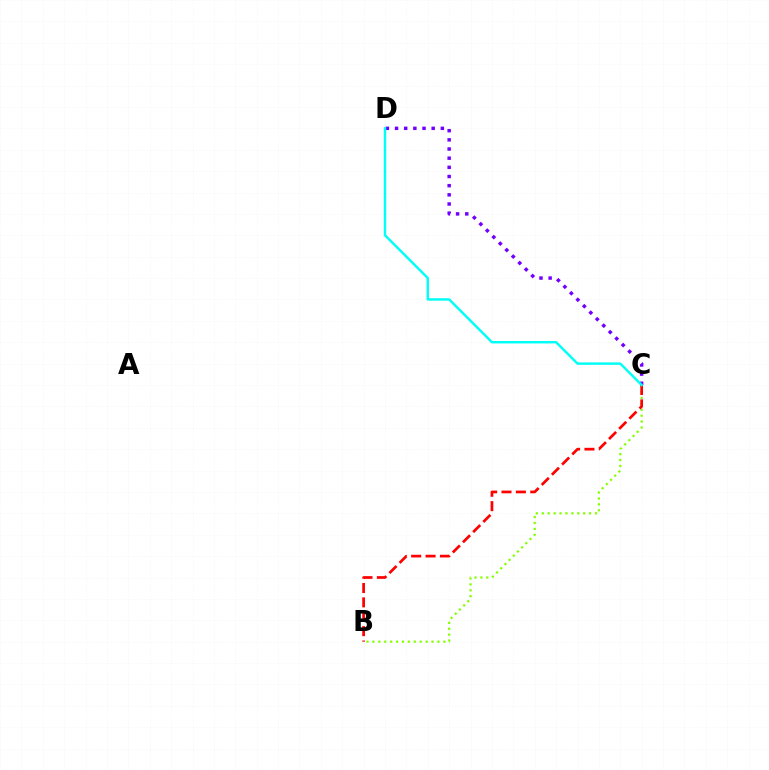{('C', 'D'): [{'color': '#7200ff', 'line_style': 'dotted', 'thickness': 2.49}, {'color': '#00fff6', 'line_style': 'solid', 'thickness': 1.76}], ('B', 'C'): [{'color': '#84ff00', 'line_style': 'dotted', 'thickness': 1.61}, {'color': '#ff0000', 'line_style': 'dashed', 'thickness': 1.95}]}